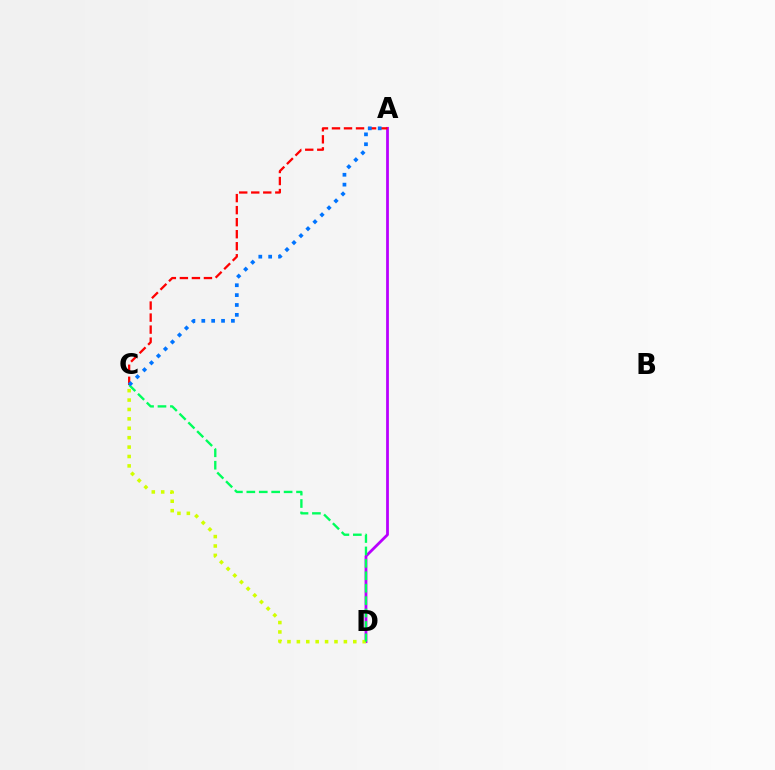{('A', 'D'): [{'color': '#b900ff', 'line_style': 'solid', 'thickness': 2.0}], ('C', 'D'): [{'color': '#d1ff00', 'line_style': 'dotted', 'thickness': 2.56}, {'color': '#00ff5c', 'line_style': 'dashed', 'thickness': 1.69}], ('A', 'C'): [{'color': '#ff0000', 'line_style': 'dashed', 'thickness': 1.63}, {'color': '#0074ff', 'line_style': 'dotted', 'thickness': 2.68}]}